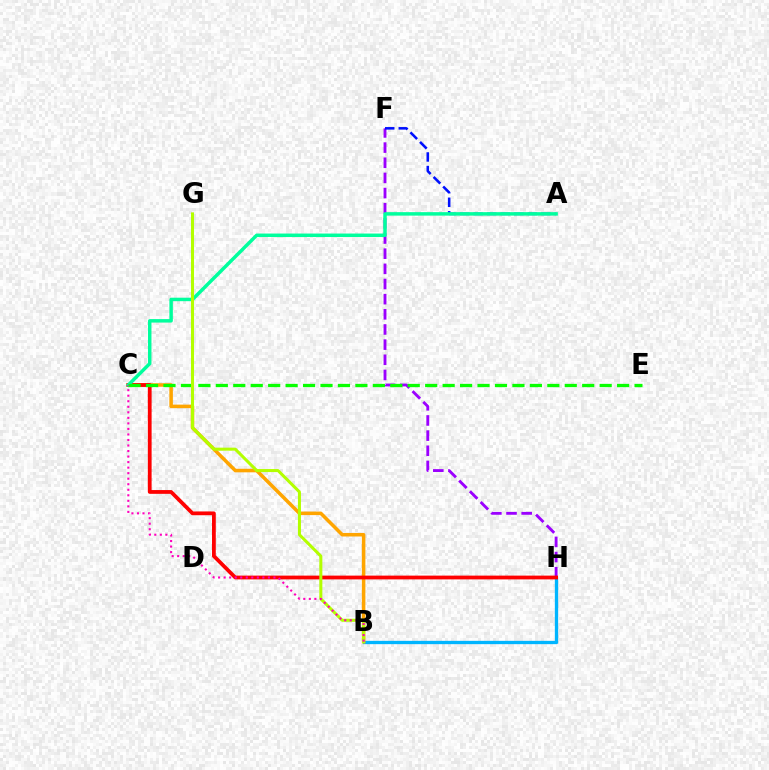{('F', 'H'): [{'color': '#9b00ff', 'line_style': 'dashed', 'thickness': 2.06}], ('B', 'H'): [{'color': '#00b5ff', 'line_style': 'solid', 'thickness': 2.38}], ('B', 'C'): [{'color': '#ffa500', 'line_style': 'solid', 'thickness': 2.54}, {'color': '#ff00bd', 'line_style': 'dotted', 'thickness': 1.5}], ('A', 'F'): [{'color': '#0010ff', 'line_style': 'dashed', 'thickness': 1.84}], ('C', 'H'): [{'color': '#ff0000', 'line_style': 'solid', 'thickness': 2.72}], ('A', 'C'): [{'color': '#00ff9d', 'line_style': 'solid', 'thickness': 2.5}], ('C', 'E'): [{'color': '#08ff00', 'line_style': 'dashed', 'thickness': 2.37}], ('B', 'G'): [{'color': '#b3ff00', 'line_style': 'solid', 'thickness': 2.18}]}